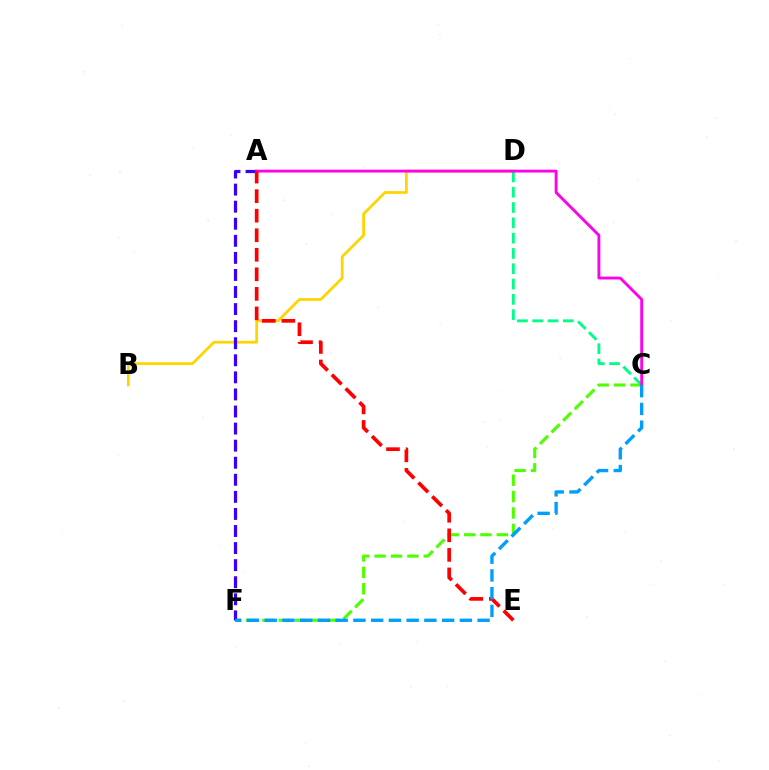{('B', 'D'): [{'color': '#ffd500', 'line_style': 'solid', 'thickness': 2.0}], ('C', 'F'): [{'color': '#4fff00', 'line_style': 'dashed', 'thickness': 2.23}, {'color': '#009eff', 'line_style': 'dashed', 'thickness': 2.41}], ('C', 'D'): [{'color': '#00ff86', 'line_style': 'dashed', 'thickness': 2.08}], ('A', 'F'): [{'color': '#3700ff', 'line_style': 'dashed', 'thickness': 2.32}], ('A', 'C'): [{'color': '#ff00ed', 'line_style': 'solid', 'thickness': 2.05}], ('A', 'E'): [{'color': '#ff0000', 'line_style': 'dashed', 'thickness': 2.65}]}